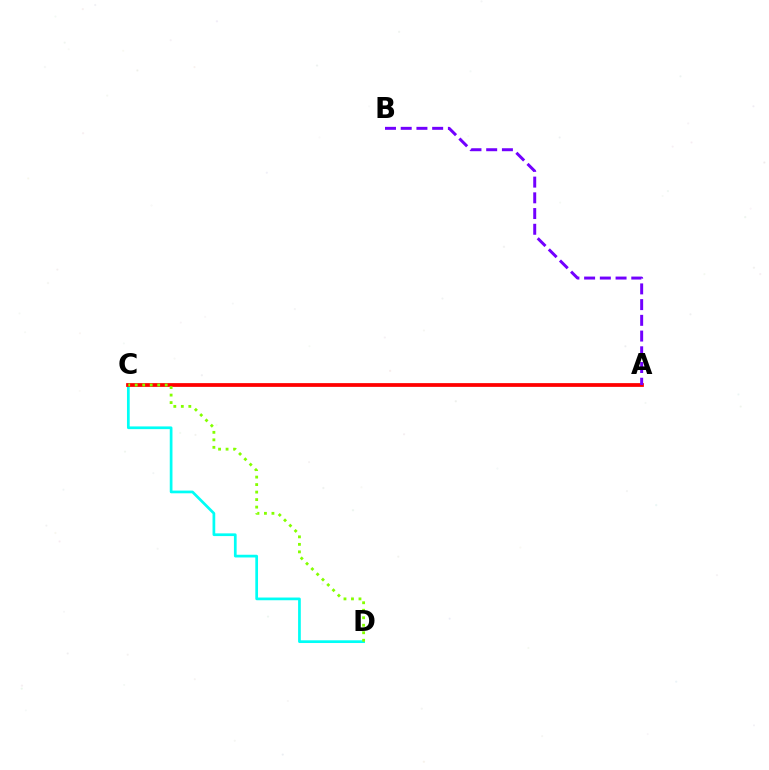{('C', 'D'): [{'color': '#00fff6', 'line_style': 'solid', 'thickness': 1.96}, {'color': '#84ff00', 'line_style': 'dotted', 'thickness': 2.04}], ('A', 'C'): [{'color': '#ff0000', 'line_style': 'solid', 'thickness': 2.7}], ('A', 'B'): [{'color': '#7200ff', 'line_style': 'dashed', 'thickness': 2.14}]}